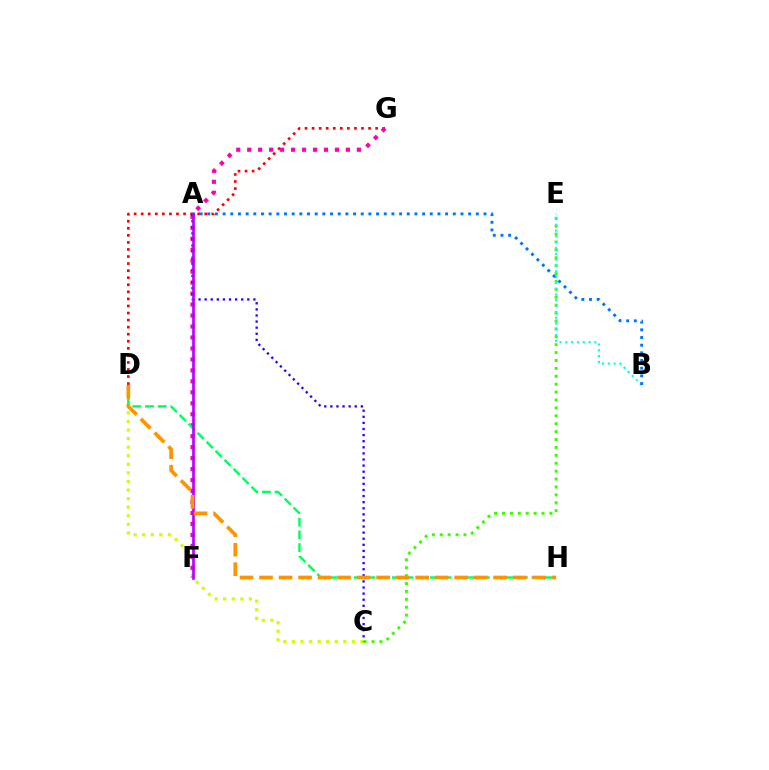{('D', 'G'): [{'color': '#ff0000', 'line_style': 'dotted', 'thickness': 1.92}], ('C', 'D'): [{'color': '#d1ff00', 'line_style': 'dotted', 'thickness': 2.33}], ('C', 'E'): [{'color': '#3dff00', 'line_style': 'dotted', 'thickness': 2.15}], ('F', 'G'): [{'color': '#ff00ac', 'line_style': 'dotted', 'thickness': 2.98}], ('A', 'C'): [{'color': '#2500ff', 'line_style': 'dotted', 'thickness': 1.66}], ('D', 'H'): [{'color': '#00ff5c', 'line_style': 'dashed', 'thickness': 1.72}, {'color': '#ff9400', 'line_style': 'dashed', 'thickness': 2.65}], ('B', 'E'): [{'color': '#00fff6', 'line_style': 'dotted', 'thickness': 1.58}], ('A', 'B'): [{'color': '#0074ff', 'line_style': 'dotted', 'thickness': 2.08}], ('A', 'F'): [{'color': '#b900ff', 'line_style': 'solid', 'thickness': 1.92}]}